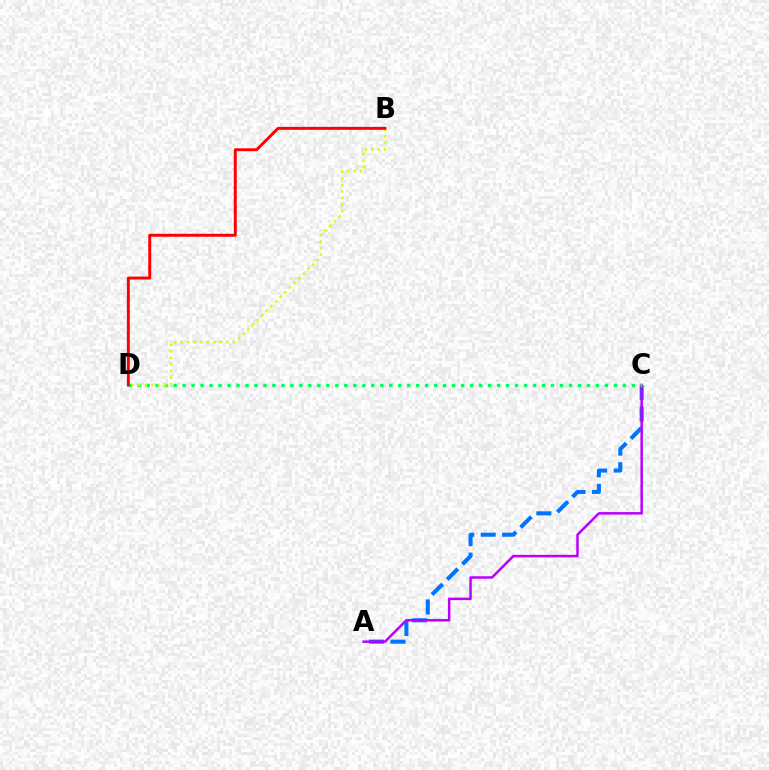{('A', 'C'): [{'color': '#0074ff', 'line_style': 'dashed', 'thickness': 2.92}, {'color': '#b900ff', 'line_style': 'solid', 'thickness': 1.8}], ('C', 'D'): [{'color': '#00ff5c', 'line_style': 'dotted', 'thickness': 2.44}], ('B', 'D'): [{'color': '#d1ff00', 'line_style': 'dotted', 'thickness': 1.78}, {'color': '#ff0000', 'line_style': 'solid', 'thickness': 2.11}]}